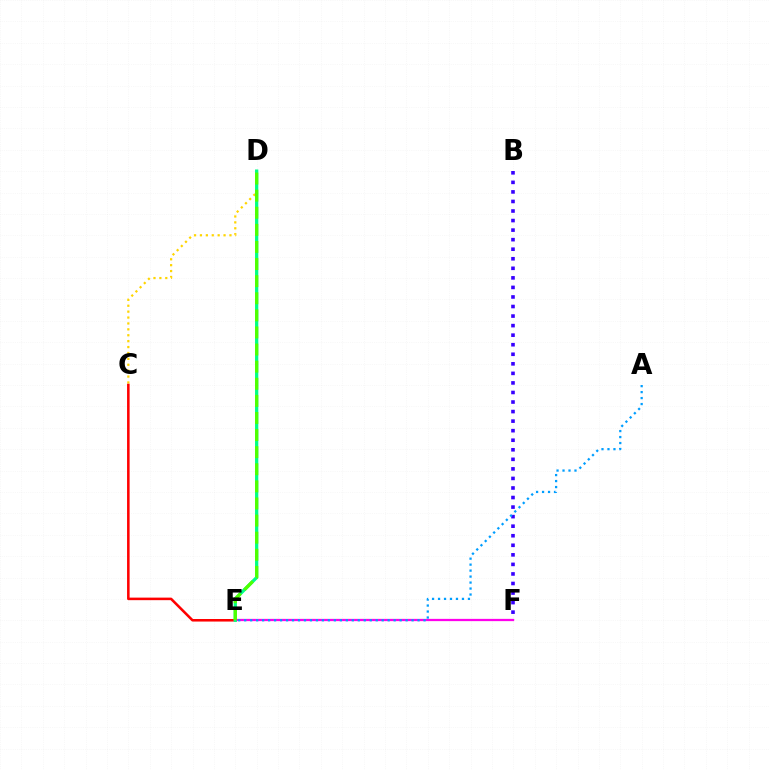{('C', 'D'): [{'color': '#ffd500', 'line_style': 'dotted', 'thickness': 1.6}], ('B', 'F'): [{'color': '#3700ff', 'line_style': 'dotted', 'thickness': 2.59}], ('C', 'E'): [{'color': '#ff0000', 'line_style': 'solid', 'thickness': 1.84}], ('E', 'F'): [{'color': '#ff00ed', 'line_style': 'solid', 'thickness': 1.63}], ('A', 'E'): [{'color': '#009eff', 'line_style': 'dotted', 'thickness': 1.62}], ('D', 'E'): [{'color': '#00ff86', 'line_style': 'solid', 'thickness': 2.35}, {'color': '#4fff00', 'line_style': 'dashed', 'thickness': 2.32}]}